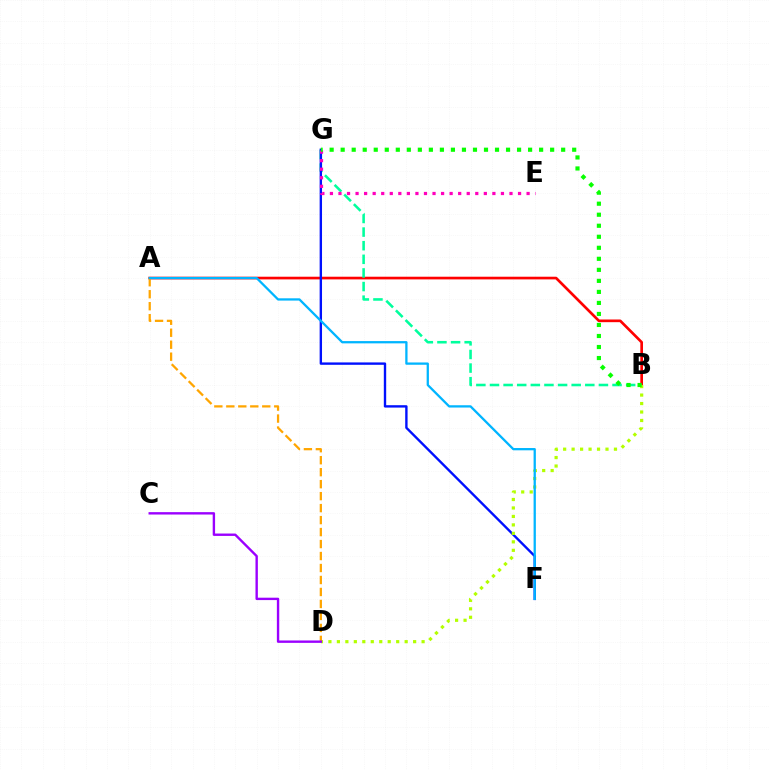{('A', 'B'): [{'color': '#ff0000', 'line_style': 'solid', 'thickness': 1.93}], ('B', 'G'): [{'color': '#00ff9d', 'line_style': 'dashed', 'thickness': 1.85}, {'color': '#08ff00', 'line_style': 'dotted', 'thickness': 3.0}], ('F', 'G'): [{'color': '#0010ff', 'line_style': 'solid', 'thickness': 1.71}], ('B', 'D'): [{'color': '#b3ff00', 'line_style': 'dotted', 'thickness': 2.3}], ('A', 'D'): [{'color': '#ffa500', 'line_style': 'dashed', 'thickness': 1.63}], ('E', 'G'): [{'color': '#ff00bd', 'line_style': 'dotted', 'thickness': 2.32}], ('C', 'D'): [{'color': '#9b00ff', 'line_style': 'solid', 'thickness': 1.72}], ('A', 'F'): [{'color': '#00b5ff', 'line_style': 'solid', 'thickness': 1.64}]}